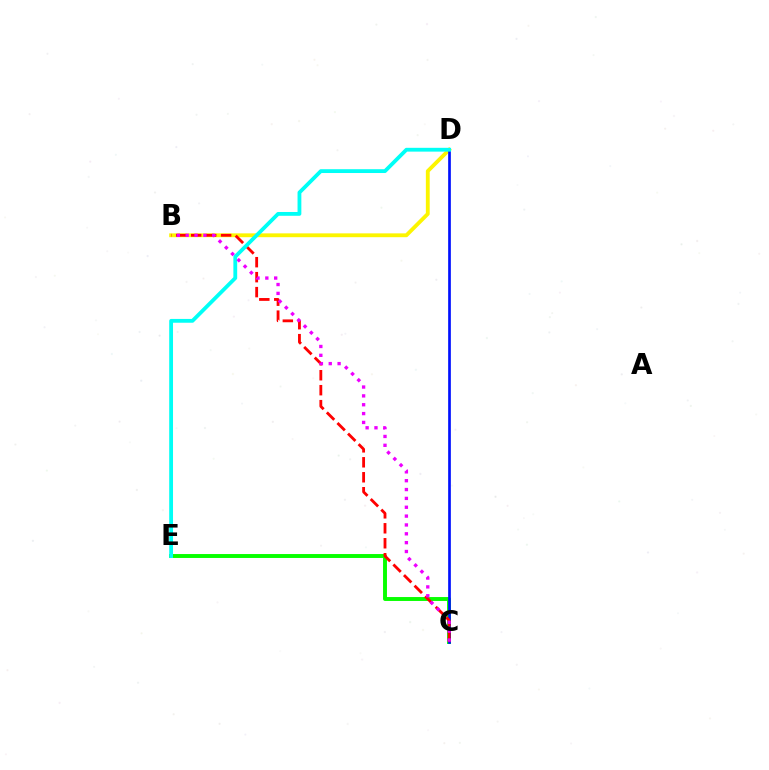{('C', 'E'): [{'color': '#08ff00', 'line_style': 'solid', 'thickness': 2.82}], ('B', 'D'): [{'color': '#fcf500', 'line_style': 'solid', 'thickness': 2.76}], ('C', 'D'): [{'color': '#0010ff', 'line_style': 'solid', 'thickness': 1.93}], ('B', 'C'): [{'color': '#ff0000', 'line_style': 'dashed', 'thickness': 2.03}, {'color': '#ee00ff', 'line_style': 'dotted', 'thickness': 2.4}], ('D', 'E'): [{'color': '#00fff6', 'line_style': 'solid', 'thickness': 2.74}]}